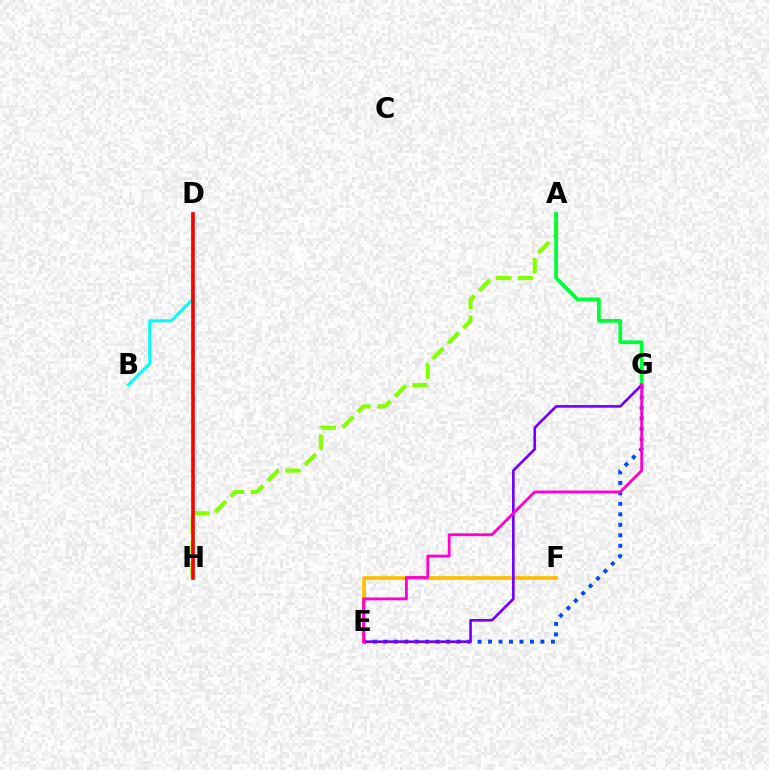{('E', 'F'): [{'color': '#ffbd00', 'line_style': 'solid', 'thickness': 2.66}], ('B', 'D'): [{'color': '#00fff6', 'line_style': 'solid', 'thickness': 2.18}], ('A', 'H'): [{'color': '#84ff00', 'line_style': 'dashed', 'thickness': 2.97}], ('D', 'H'): [{'color': '#ff0000', 'line_style': 'solid', 'thickness': 2.62}], ('E', 'G'): [{'color': '#004bff', 'line_style': 'dotted', 'thickness': 2.85}, {'color': '#7200ff', 'line_style': 'solid', 'thickness': 1.9}, {'color': '#ff00cf', 'line_style': 'solid', 'thickness': 2.04}], ('A', 'G'): [{'color': '#00ff39', 'line_style': 'solid', 'thickness': 2.72}]}